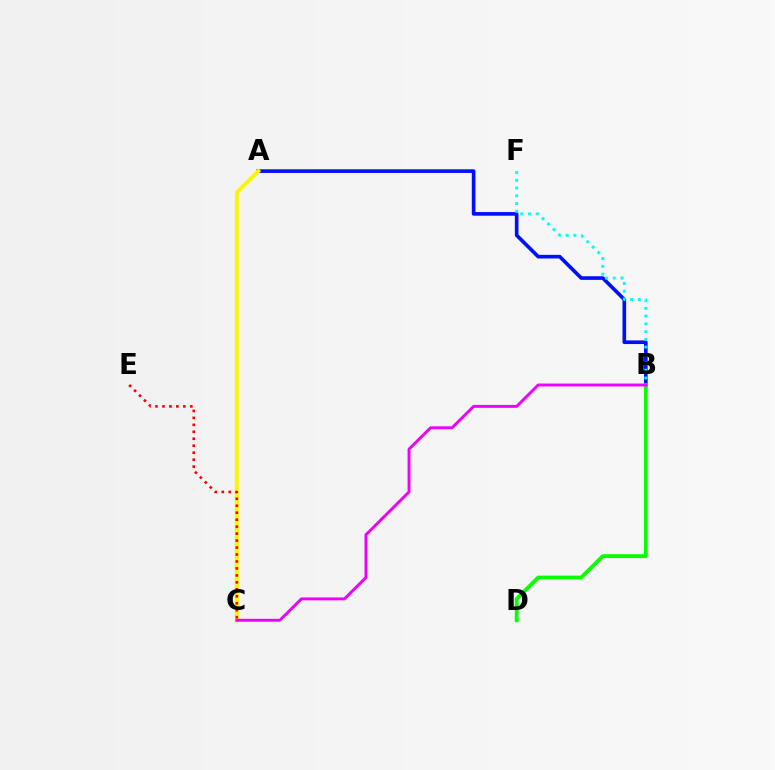{('A', 'B'): [{'color': '#0010ff', 'line_style': 'solid', 'thickness': 2.62}], ('B', 'D'): [{'color': '#08ff00', 'line_style': 'solid', 'thickness': 2.74}], ('A', 'C'): [{'color': '#fcf500', 'line_style': 'solid', 'thickness': 2.87}], ('C', 'E'): [{'color': '#ff0000', 'line_style': 'dotted', 'thickness': 1.89}], ('B', 'F'): [{'color': '#00fff6', 'line_style': 'dotted', 'thickness': 2.1}], ('B', 'C'): [{'color': '#ee00ff', 'line_style': 'solid', 'thickness': 2.1}]}